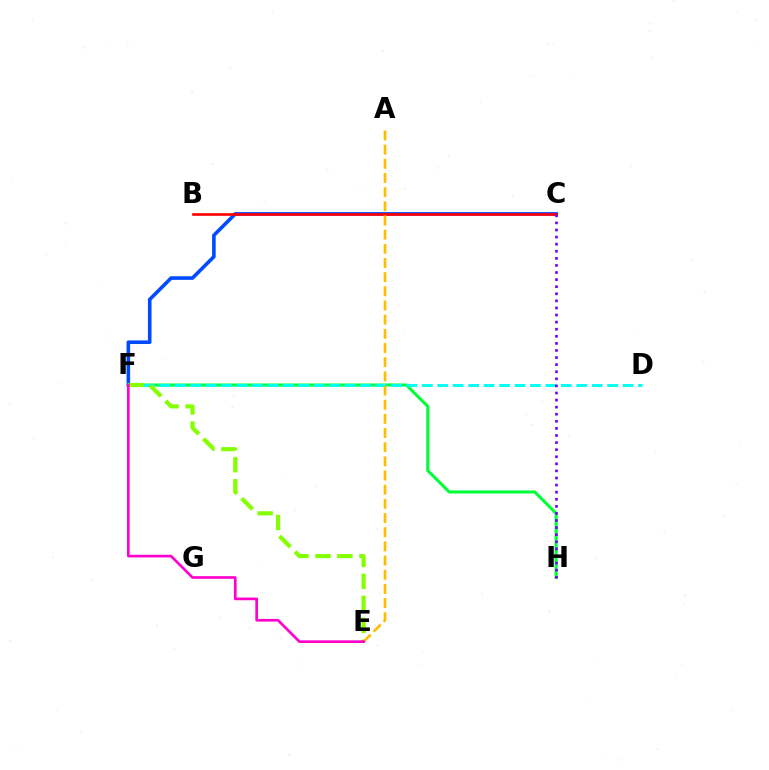{('C', 'F'): [{'color': '#004bff', 'line_style': 'solid', 'thickness': 2.59}], ('F', 'H'): [{'color': '#00ff39', 'line_style': 'solid', 'thickness': 2.21}], ('B', 'C'): [{'color': '#ff0000', 'line_style': 'solid', 'thickness': 1.91}], ('D', 'F'): [{'color': '#00fff6', 'line_style': 'dashed', 'thickness': 2.1}], ('E', 'F'): [{'color': '#84ff00', 'line_style': 'dashed', 'thickness': 2.99}, {'color': '#ff00cf', 'line_style': 'solid', 'thickness': 1.93}], ('C', 'H'): [{'color': '#7200ff', 'line_style': 'dotted', 'thickness': 1.93}], ('A', 'E'): [{'color': '#ffbd00', 'line_style': 'dashed', 'thickness': 1.93}]}